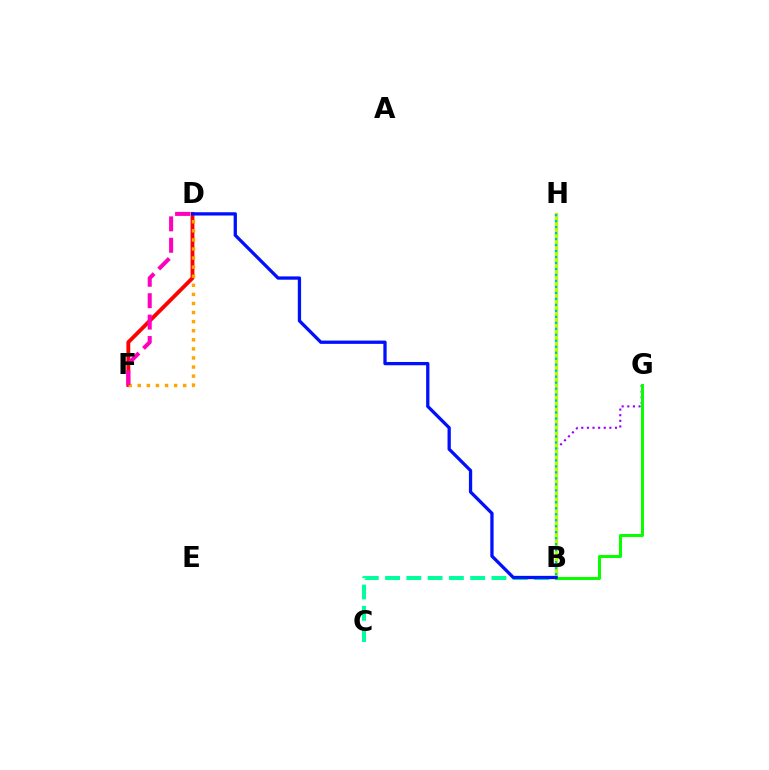{('D', 'F'): [{'color': '#ff0000', 'line_style': 'solid', 'thickness': 2.76}, {'color': '#ffa500', 'line_style': 'dotted', 'thickness': 2.47}, {'color': '#ff00bd', 'line_style': 'dashed', 'thickness': 2.91}], ('B', 'C'): [{'color': '#00ff9d', 'line_style': 'dashed', 'thickness': 2.89}], ('B', 'G'): [{'color': '#9b00ff', 'line_style': 'dotted', 'thickness': 1.53}, {'color': '#08ff00', 'line_style': 'solid', 'thickness': 2.16}], ('B', 'H'): [{'color': '#b3ff00', 'line_style': 'solid', 'thickness': 2.45}, {'color': '#00b5ff', 'line_style': 'dotted', 'thickness': 1.63}], ('B', 'D'): [{'color': '#0010ff', 'line_style': 'solid', 'thickness': 2.36}]}